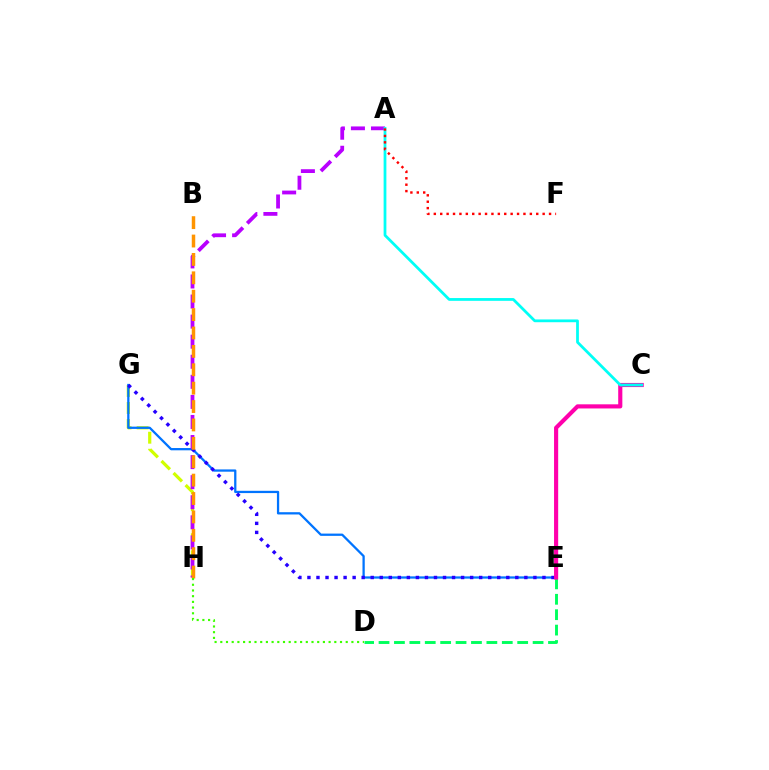{('G', 'H'): [{'color': '#d1ff00', 'line_style': 'dashed', 'thickness': 2.31}], ('E', 'G'): [{'color': '#0074ff', 'line_style': 'solid', 'thickness': 1.64}, {'color': '#2500ff', 'line_style': 'dotted', 'thickness': 2.46}], ('D', 'E'): [{'color': '#00ff5c', 'line_style': 'dashed', 'thickness': 2.09}], ('A', 'H'): [{'color': '#b900ff', 'line_style': 'dashed', 'thickness': 2.73}], ('C', 'E'): [{'color': '#ff00ac', 'line_style': 'solid', 'thickness': 2.98}], ('A', 'C'): [{'color': '#00fff6', 'line_style': 'solid', 'thickness': 1.99}], ('A', 'F'): [{'color': '#ff0000', 'line_style': 'dotted', 'thickness': 1.74}], ('B', 'H'): [{'color': '#ff9400', 'line_style': 'dashed', 'thickness': 2.5}], ('D', 'H'): [{'color': '#3dff00', 'line_style': 'dotted', 'thickness': 1.55}]}